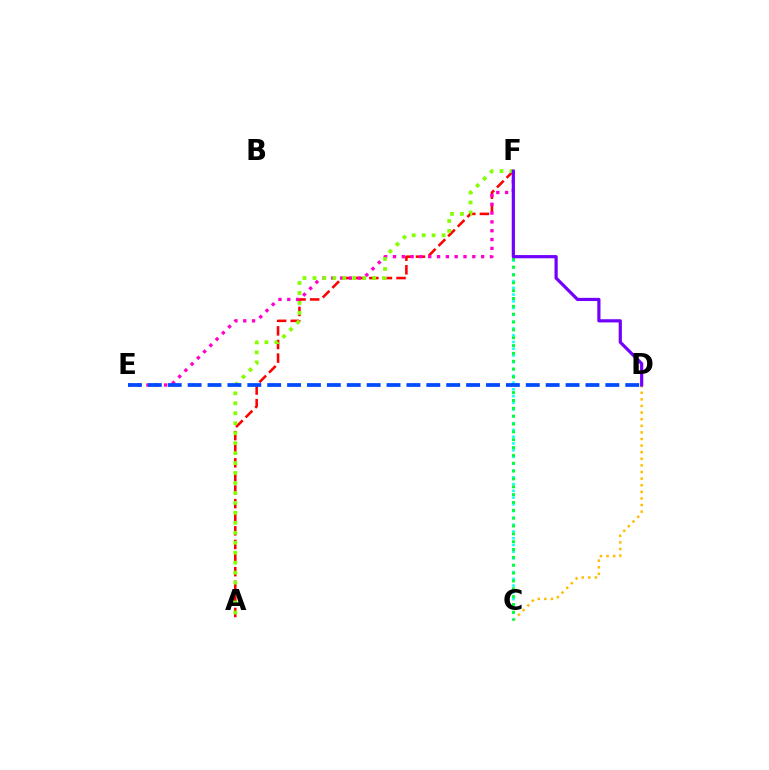{('A', 'F'): [{'color': '#ff0000', 'line_style': 'dashed', 'thickness': 1.85}, {'color': '#84ff00', 'line_style': 'dotted', 'thickness': 2.71}], ('E', 'F'): [{'color': '#ff00cf', 'line_style': 'dotted', 'thickness': 2.4}], ('C', 'D'): [{'color': '#ffbd00', 'line_style': 'dotted', 'thickness': 1.79}], ('C', 'F'): [{'color': '#00fff6', 'line_style': 'dotted', 'thickness': 1.84}, {'color': '#00ff39', 'line_style': 'dotted', 'thickness': 2.13}], ('D', 'E'): [{'color': '#004bff', 'line_style': 'dashed', 'thickness': 2.7}], ('D', 'F'): [{'color': '#7200ff', 'line_style': 'solid', 'thickness': 2.3}]}